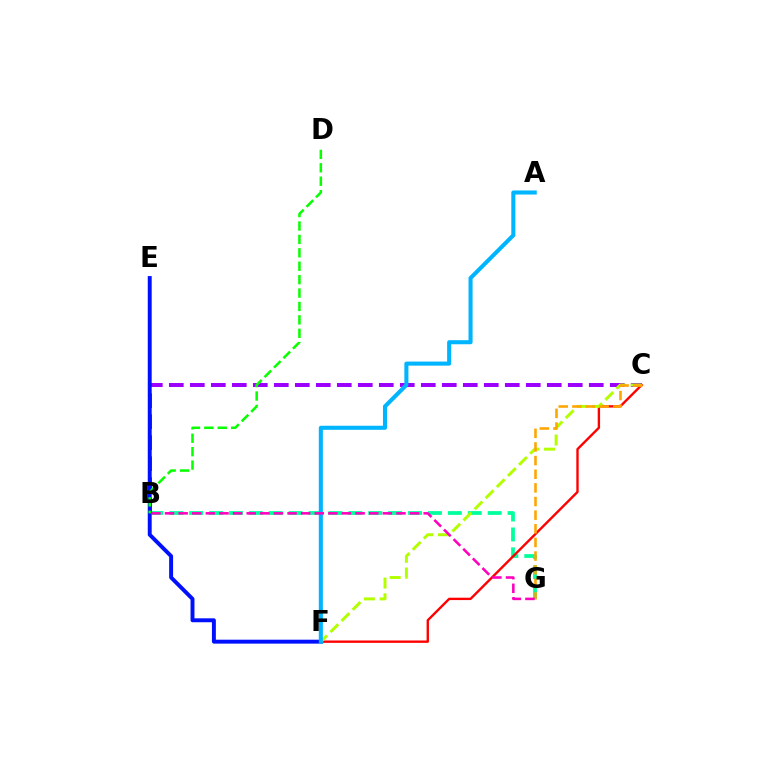{('B', 'C'): [{'color': '#9b00ff', 'line_style': 'dashed', 'thickness': 2.85}], ('B', 'G'): [{'color': '#00ff9d', 'line_style': 'dashed', 'thickness': 2.7}, {'color': '#ff00bd', 'line_style': 'dashed', 'thickness': 1.85}], ('E', 'F'): [{'color': '#0010ff', 'line_style': 'solid', 'thickness': 2.83}], ('C', 'F'): [{'color': '#ff0000', 'line_style': 'solid', 'thickness': 1.71}, {'color': '#b3ff00', 'line_style': 'dashed', 'thickness': 2.14}], ('B', 'D'): [{'color': '#08ff00', 'line_style': 'dashed', 'thickness': 1.82}], ('A', 'F'): [{'color': '#00b5ff', 'line_style': 'solid', 'thickness': 2.93}], ('C', 'G'): [{'color': '#ffa500', 'line_style': 'dashed', 'thickness': 1.85}]}